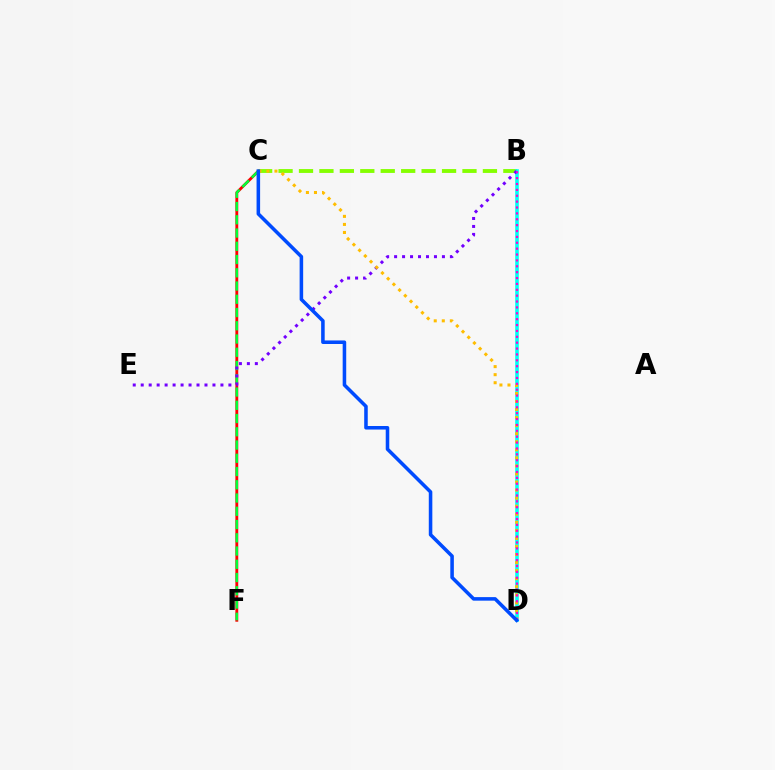{('C', 'F'): [{'color': '#ff0000', 'line_style': 'solid', 'thickness': 2.06}, {'color': '#00ff39', 'line_style': 'dashed', 'thickness': 1.8}], ('B', 'C'): [{'color': '#84ff00', 'line_style': 'dashed', 'thickness': 2.78}], ('B', 'D'): [{'color': '#00fff6', 'line_style': 'solid', 'thickness': 2.6}, {'color': '#ff00cf', 'line_style': 'dotted', 'thickness': 1.6}], ('B', 'E'): [{'color': '#7200ff', 'line_style': 'dotted', 'thickness': 2.17}], ('C', 'D'): [{'color': '#ffbd00', 'line_style': 'dotted', 'thickness': 2.19}, {'color': '#004bff', 'line_style': 'solid', 'thickness': 2.55}]}